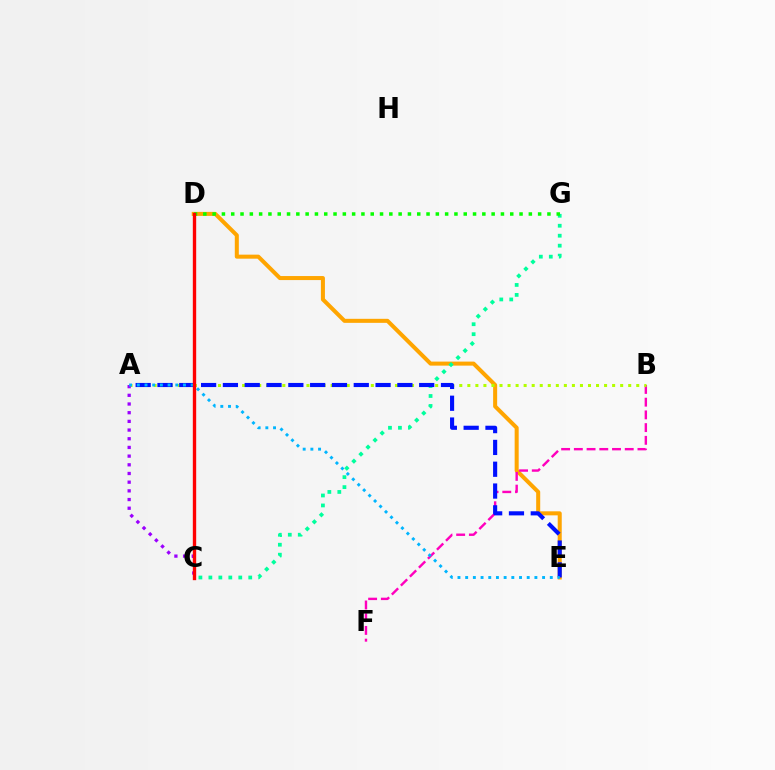{('D', 'E'): [{'color': '#ffa500', 'line_style': 'solid', 'thickness': 2.9}], ('B', 'F'): [{'color': '#ff00bd', 'line_style': 'dashed', 'thickness': 1.73}], ('A', 'B'): [{'color': '#b3ff00', 'line_style': 'dotted', 'thickness': 2.19}], ('C', 'G'): [{'color': '#00ff9d', 'line_style': 'dotted', 'thickness': 2.71}], ('A', 'E'): [{'color': '#0010ff', 'line_style': 'dashed', 'thickness': 2.96}, {'color': '#00b5ff', 'line_style': 'dotted', 'thickness': 2.09}], ('A', 'C'): [{'color': '#9b00ff', 'line_style': 'dotted', 'thickness': 2.36}], ('D', 'G'): [{'color': '#08ff00', 'line_style': 'dotted', 'thickness': 2.53}], ('C', 'D'): [{'color': '#ff0000', 'line_style': 'solid', 'thickness': 2.42}]}